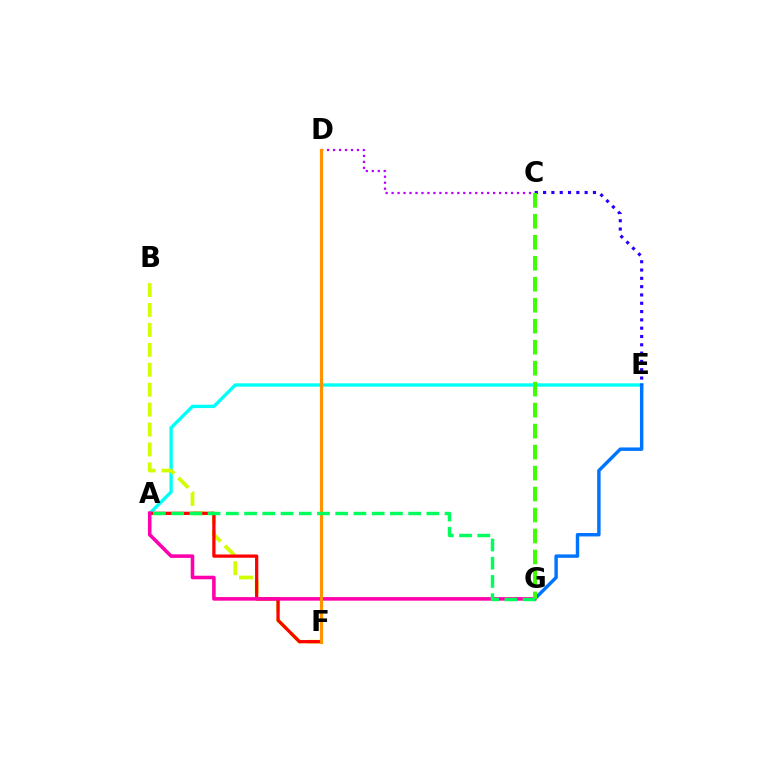{('A', 'E'): [{'color': '#00fff6', 'line_style': 'solid', 'thickness': 2.42}], ('B', 'F'): [{'color': '#d1ff00', 'line_style': 'dashed', 'thickness': 2.71}], ('C', 'D'): [{'color': '#b900ff', 'line_style': 'dotted', 'thickness': 1.62}], ('E', 'G'): [{'color': '#0074ff', 'line_style': 'solid', 'thickness': 2.47}], ('A', 'F'): [{'color': '#ff0000', 'line_style': 'solid', 'thickness': 2.34}], ('C', 'E'): [{'color': '#2500ff', 'line_style': 'dotted', 'thickness': 2.26}], ('A', 'G'): [{'color': '#ff00ac', 'line_style': 'solid', 'thickness': 2.57}, {'color': '#00ff5c', 'line_style': 'dashed', 'thickness': 2.48}], ('D', 'F'): [{'color': '#ff9400', 'line_style': 'solid', 'thickness': 2.28}], ('C', 'G'): [{'color': '#3dff00', 'line_style': 'dashed', 'thickness': 2.85}]}